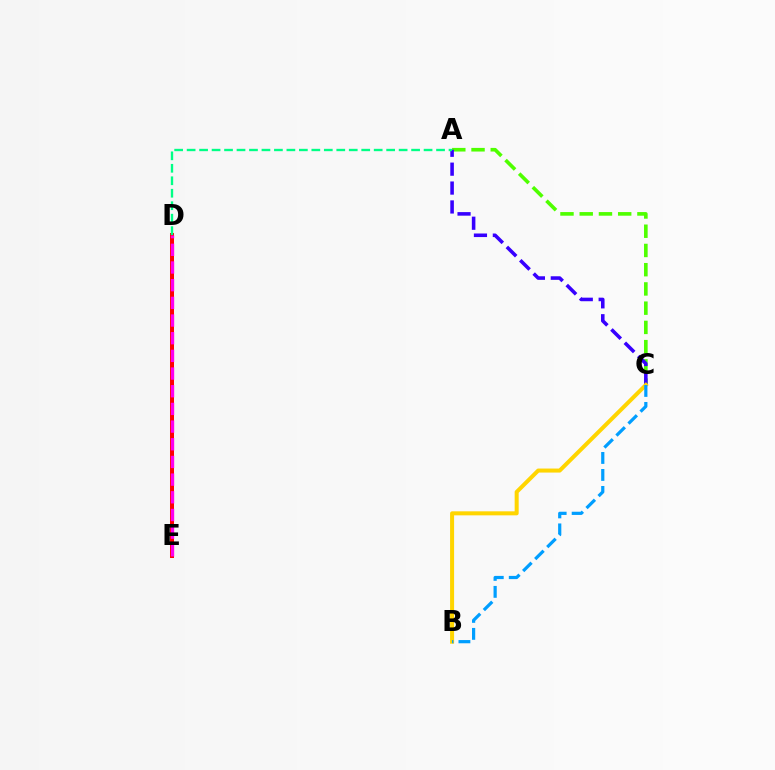{('A', 'C'): [{'color': '#4fff00', 'line_style': 'dashed', 'thickness': 2.61}, {'color': '#3700ff', 'line_style': 'dashed', 'thickness': 2.57}], ('D', 'E'): [{'color': '#ff0000', 'line_style': 'solid', 'thickness': 2.89}, {'color': '#ff00ed', 'line_style': 'dashed', 'thickness': 2.4}], ('B', 'C'): [{'color': '#ffd500', 'line_style': 'solid', 'thickness': 2.9}, {'color': '#009eff', 'line_style': 'dashed', 'thickness': 2.31}], ('A', 'D'): [{'color': '#00ff86', 'line_style': 'dashed', 'thickness': 1.69}]}